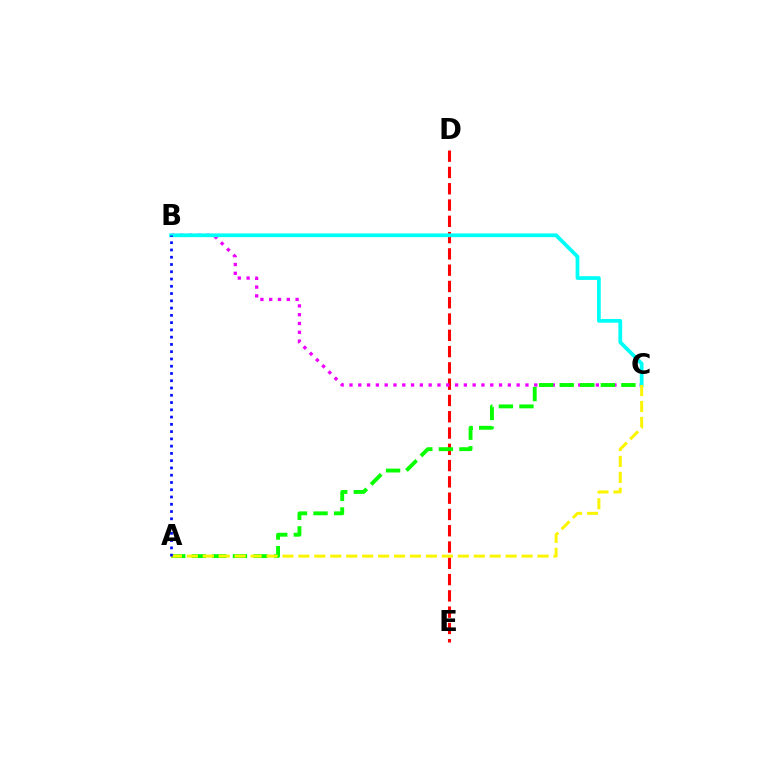{('D', 'E'): [{'color': '#ff0000', 'line_style': 'dashed', 'thickness': 2.21}], ('B', 'C'): [{'color': '#ee00ff', 'line_style': 'dotted', 'thickness': 2.39}, {'color': '#00fff6', 'line_style': 'solid', 'thickness': 2.7}], ('A', 'C'): [{'color': '#08ff00', 'line_style': 'dashed', 'thickness': 2.79}, {'color': '#fcf500', 'line_style': 'dashed', 'thickness': 2.17}], ('A', 'B'): [{'color': '#0010ff', 'line_style': 'dotted', 'thickness': 1.97}]}